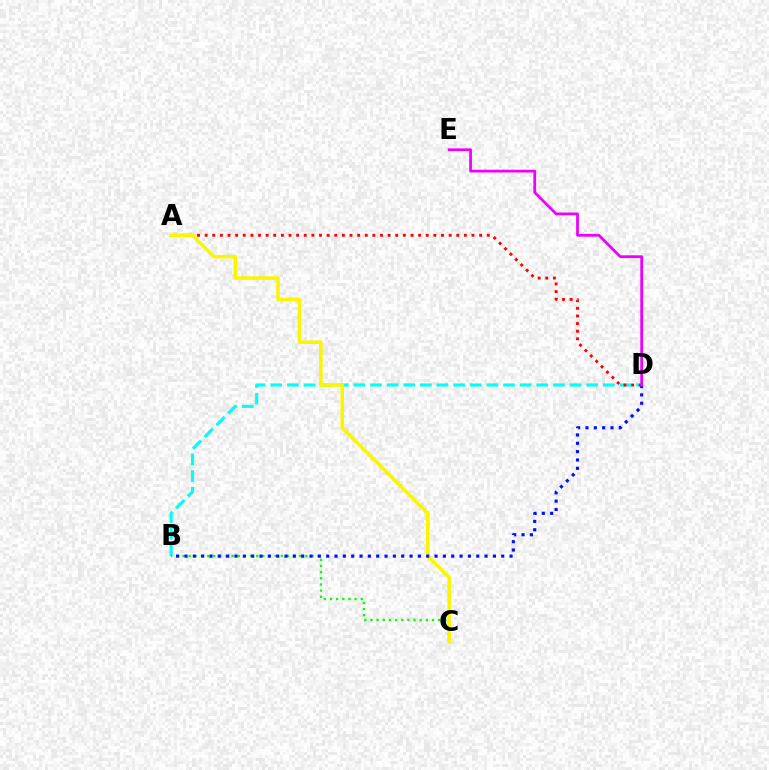{('B', 'D'): [{'color': '#00fff6', 'line_style': 'dashed', 'thickness': 2.26}, {'color': '#0010ff', 'line_style': 'dotted', 'thickness': 2.26}], ('A', 'D'): [{'color': '#ff0000', 'line_style': 'dotted', 'thickness': 2.07}], ('B', 'C'): [{'color': '#08ff00', 'line_style': 'dotted', 'thickness': 1.67}], ('A', 'C'): [{'color': '#fcf500', 'line_style': 'solid', 'thickness': 2.55}], ('D', 'E'): [{'color': '#ee00ff', 'line_style': 'solid', 'thickness': 1.99}]}